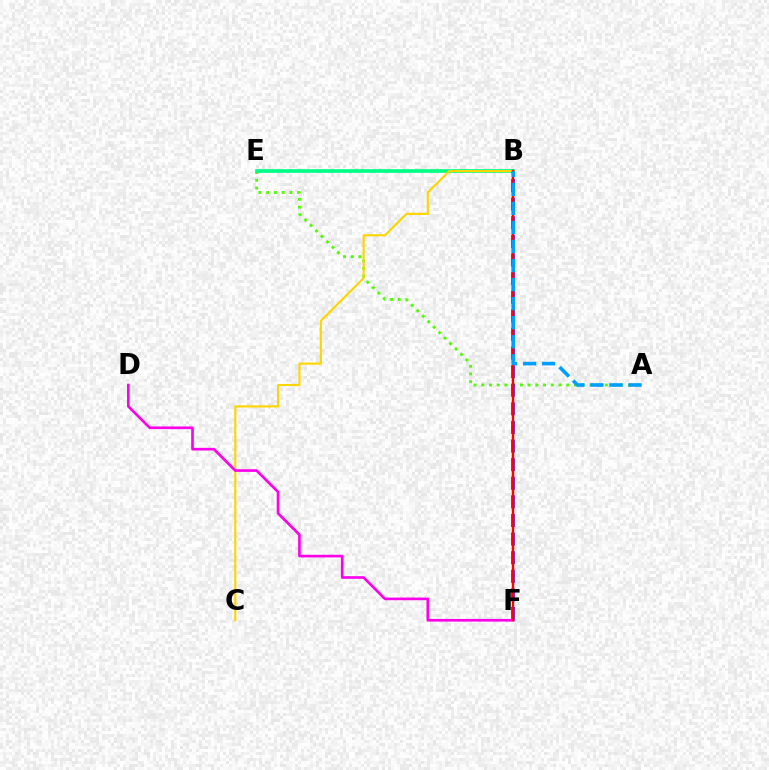{('A', 'E'): [{'color': '#4fff00', 'line_style': 'dotted', 'thickness': 2.1}], ('B', 'F'): [{'color': '#3700ff', 'line_style': 'dashed', 'thickness': 2.53}, {'color': '#ff0000', 'line_style': 'solid', 'thickness': 1.76}], ('B', 'E'): [{'color': '#00ff86', 'line_style': 'solid', 'thickness': 2.67}], ('B', 'C'): [{'color': '#ffd500', 'line_style': 'solid', 'thickness': 1.54}], ('D', 'F'): [{'color': '#ff00ed', 'line_style': 'solid', 'thickness': 1.92}], ('A', 'B'): [{'color': '#009eff', 'line_style': 'dashed', 'thickness': 2.59}]}